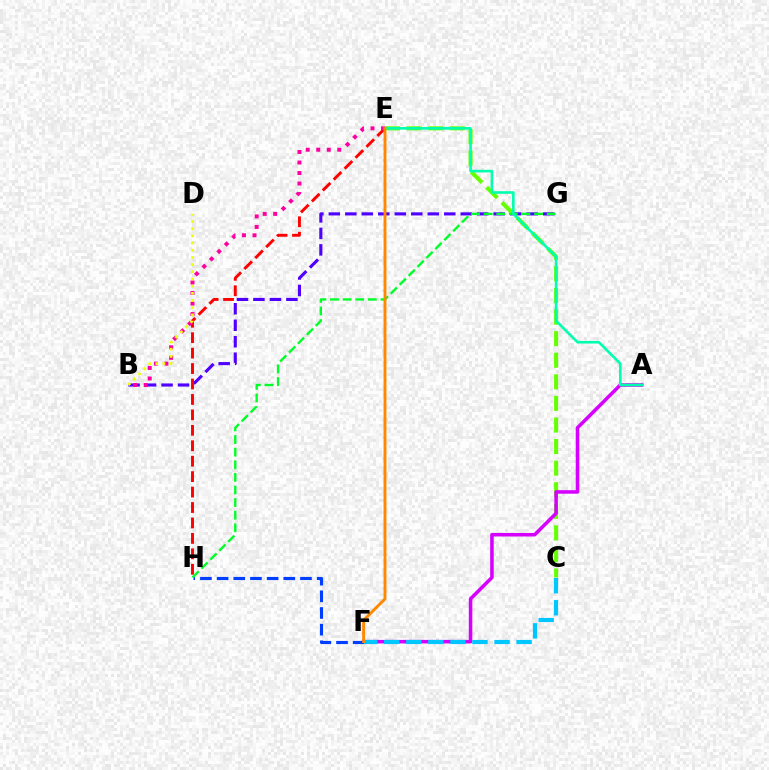{('B', 'G'): [{'color': '#4f00ff', 'line_style': 'dashed', 'thickness': 2.24}], ('C', 'E'): [{'color': '#66ff00', 'line_style': 'dashed', 'thickness': 2.93}], ('A', 'F'): [{'color': '#d600ff', 'line_style': 'solid', 'thickness': 2.55}], ('E', 'H'): [{'color': '#ff0000', 'line_style': 'dashed', 'thickness': 2.1}], ('F', 'H'): [{'color': '#003fff', 'line_style': 'dashed', 'thickness': 2.27}], ('G', 'H'): [{'color': '#00ff27', 'line_style': 'dashed', 'thickness': 1.71}], ('B', 'E'): [{'color': '#ff00a0', 'line_style': 'dotted', 'thickness': 2.86}], ('C', 'F'): [{'color': '#00c7ff', 'line_style': 'dashed', 'thickness': 3.0}], ('B', 'D'): [{'color': '#eeff00', 'line_style': 'dotted', 'thickness': 1.95}], ('A', 'E'): [{'color': '#00ffaf', 'line_style': 'solid', 'thickness': 1.89}], ('E', 'F'): [{'color': '#ff8800', 'line_style': 'solid', 'thickness': 2.08}]}